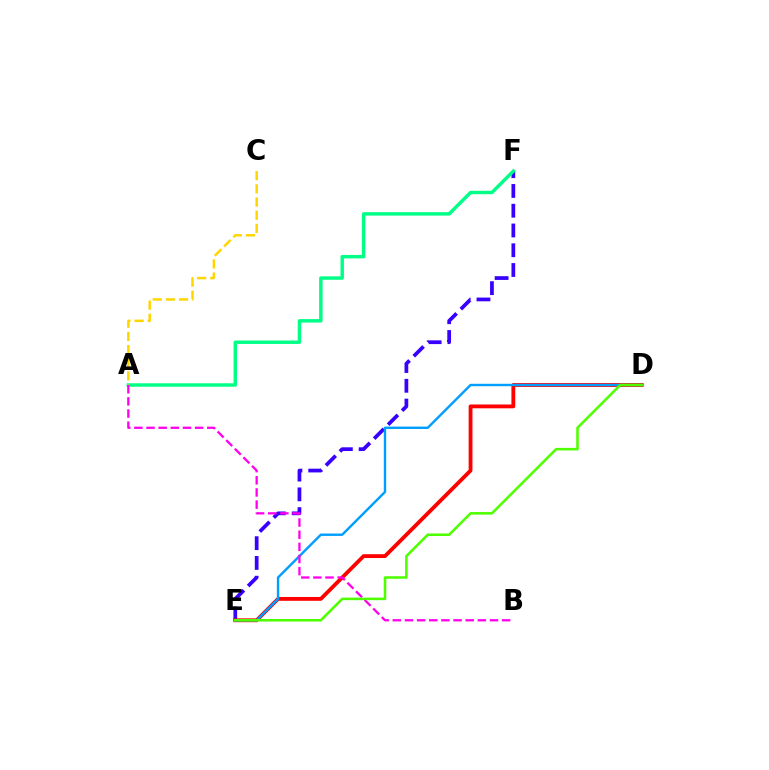{('E', 'F'): [{'color': '#3700ff', 'line_style': 'dashed', 'thickness': 2.69}], ('D', 'E'): [{'color': '#ff0000', 'line_style': 'solid', 'thickness': 2.75}, {'color': '#009eff', 'line_style': 'solid', 'thickness': 1.73}, {'color': '#4fff00', 'line_style': 'solid', 'thickness': 1.84}], ('A', 'F'): [{'color': '#00ff86', 'line_style': 'solid', 'thickness': 2.48}], ('A', 'B'): [{'color': '#ff00ed', 'line_style': 'dashed', 'thickness': 1.65}], ('A', 'C'): [{'color': '#ffd500', 'line_style': 'dashed', 'thickness': 1.79}]}